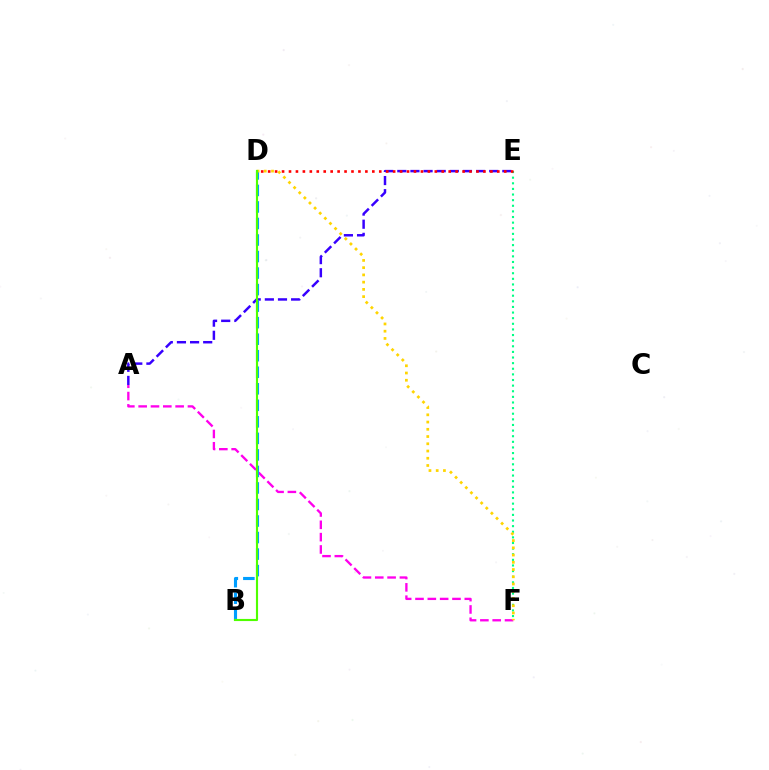{('A', 'E'): [{'color': '#3700ff', 'line_style': 'dashed', 'thickness': 1.78}], ('E', 'F'): [{'color': '#00ff86', 'line_style': 'dotted', 'thickness': 1.53}], ('A', 'F'): [{'color': '#ff00ed', 'line_style': 'dashed', 'thickness': 1.67}], ('D', 'E'): [{'color': '#ff0000', 'line_style': 'dotted', 'thickness': 1.89}], ('B', 'D'): [{'color': '#009eff', 'line_style': 'dashed', 'thickness': 2.25}, {'color': '#4fff00', 'line_style': 'solid', 'thickness': 1.54}], ('D', 'F'): [{'color': '#ffd500', 'line_style': 'dotted', 'thickness': 1.97}]}